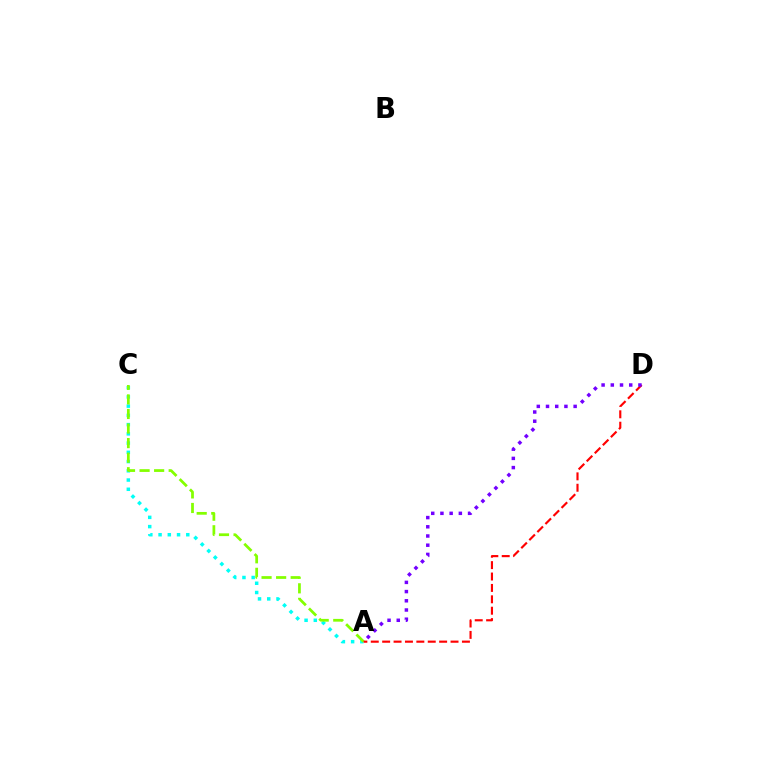{('A', 'C'): [{'color': '#00fff6', 'line_style': 'dotted', 'thickness': 2.51}, {'color': '#84ff00', 'line_style': 'dashed', 'thickness': 1.98}], ('A', 'D'): [{'color': '#ff0000', 'line_style': 'dashed', 'thickness': 1.55}, {'color': '#7200ff', 'line_style': 'dotted', 'thickness': 2.5}]}